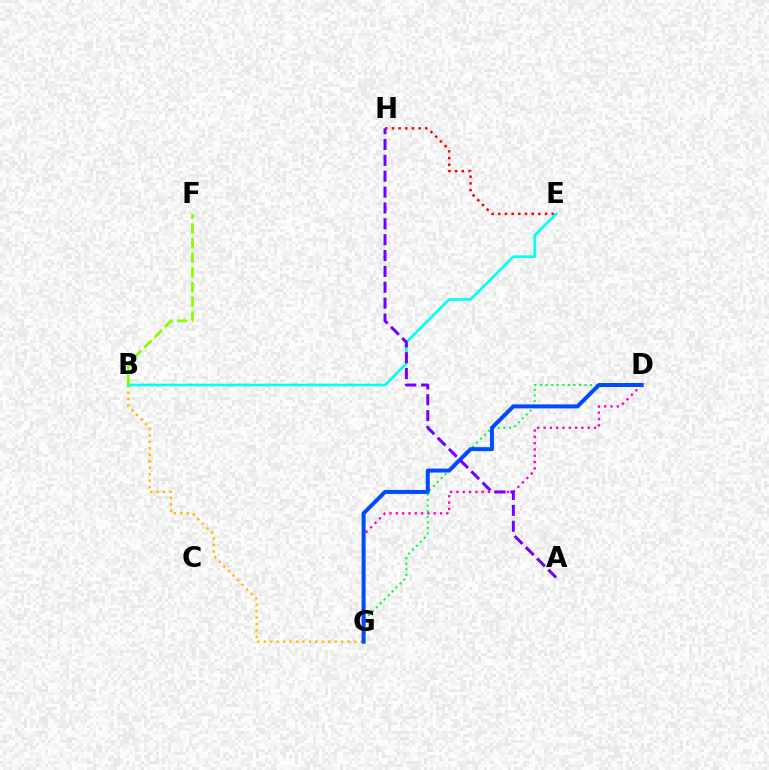{('B', 'G'): [{'color': '#ffbd00', 'line_style': 'dotted', 'thickness': 1.75}], ('D', 'G'): [{'color': '#ff00cf', 'line_style': 'dotted', 'thickness': 1.71}, {'color': '#00ff39', 'line_style': 'dotted', 'thickness': 1.51}, {'color': '#004bff', 'line_style': 'solid', 'thickness': 2.88}], ('E', 'H'): [{'color': '#ff0000', 'line_style': 'dotted', 'thickness': 1.81}], ('B', 'E'): [{'color': '#00fff6', 'line_style': 'solid', 'thickness': 1.9}], ('B', 'F'): [{'color': '#84ff00', 'line_style': 'dashed', 'thickness': 1.99}], ('A', 'H'): [{'color': '#7200ff', 'line_style': 'dashed', 'thickness': 2.15}]}